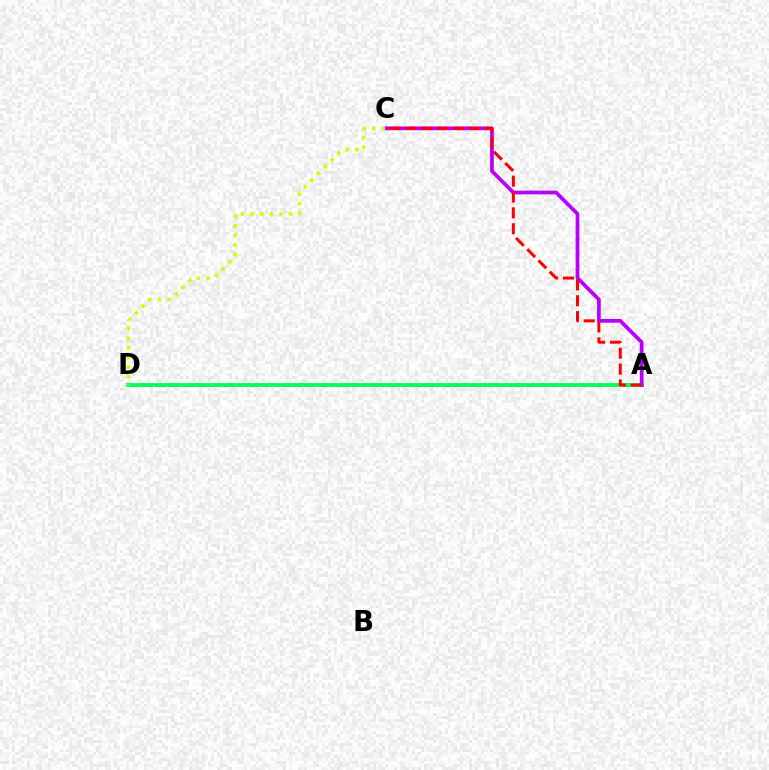{('A', 'D'): [{'color': '#0074ff', 'line_style': 'dashed', 'thickness': 1.85}, {'color': '#00ff5c', 'line_style': 'solid', 'thickness': 2.75}], ('A', 'C'): [{'color': '#b900ff', 'line_style': 'solid', 'thickness': 2.69}, {'color': '#ff0000', 'line_style': 'dashed', 'thickness': 2.16}], ('C', 'D'): [{'color': '#d1ff00', 'line_style': 'dotted', 'thickness': 2.6}]}